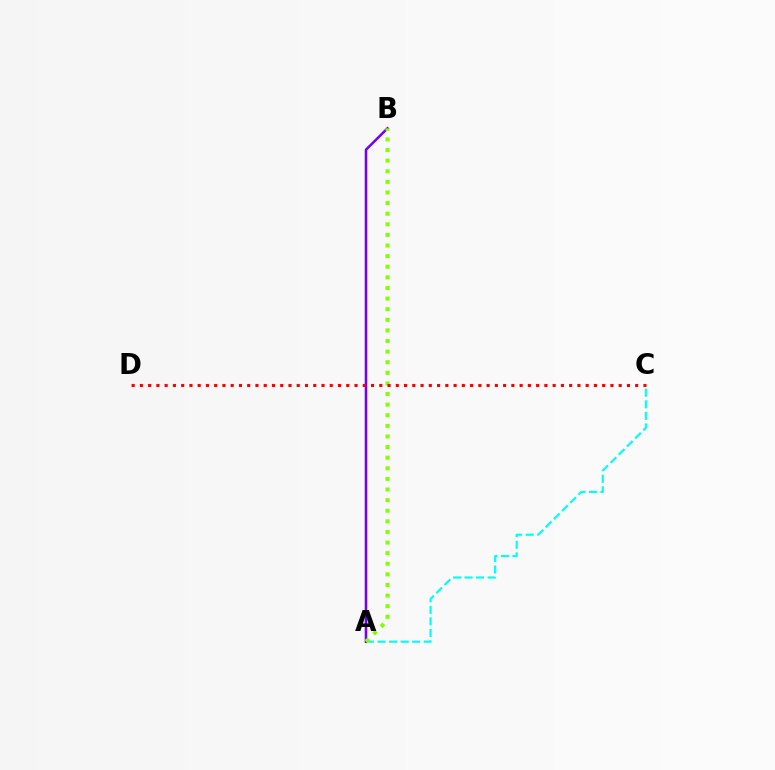{('A', 'C'): [{'color': '#00fff6', 'line_style': 'dashed', 'thickness': 1.57}], ('A', 'B'): [{'color': '#7200ff', 'line_style': 'solid', 'thickness': 1.82}, {'color': '#84ff00', 'line_style': 'dotted', 'thickness': 2.88}], ('C', 'D'): [{'color': '#ff0000', 'line_style': 'dotted', 'thickness': 2.24}]}